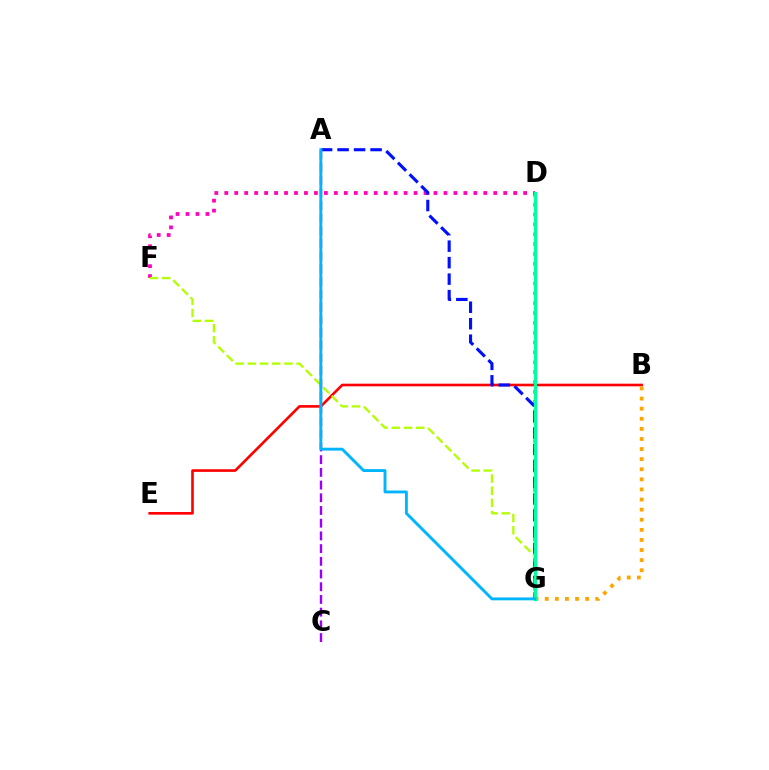{('B', 'E'): [{'color': '#ff0000', 'line_style': 'solid', 'thickness': 1.9}], ('D', 'G'): [{'color': '#08ff00', 'line_style': 'dotted', 'thickness': 2.68}, {'color': '#00ff9d', 'line_style': 'solid', 'thickness': 2.31}], ('D', 'F'): [{'color': '#ff00bd', 'line_style': 'dotted', 'thickness': 2.71}], ('B', 'G'): [{'color': '#ffa500', 'line_style': 'dotted', 'thickness': 2.74}], ('A', 'G'): [{'color': '#0010ff', 'line_style': 'dashed', 'thickness': 2.24}, {'color': '#00b5ff', 'line_style': 'solid', 'thickness': 2.08}], ('F', 'G'): [{'color': '#b3ff00', 'line_style': 'dashed', 'thickness': 1.65}], ('A', 'C'): [{'color': '#9b00ff', 'line_style': 'dashed', 'thickness': 1.73}]}